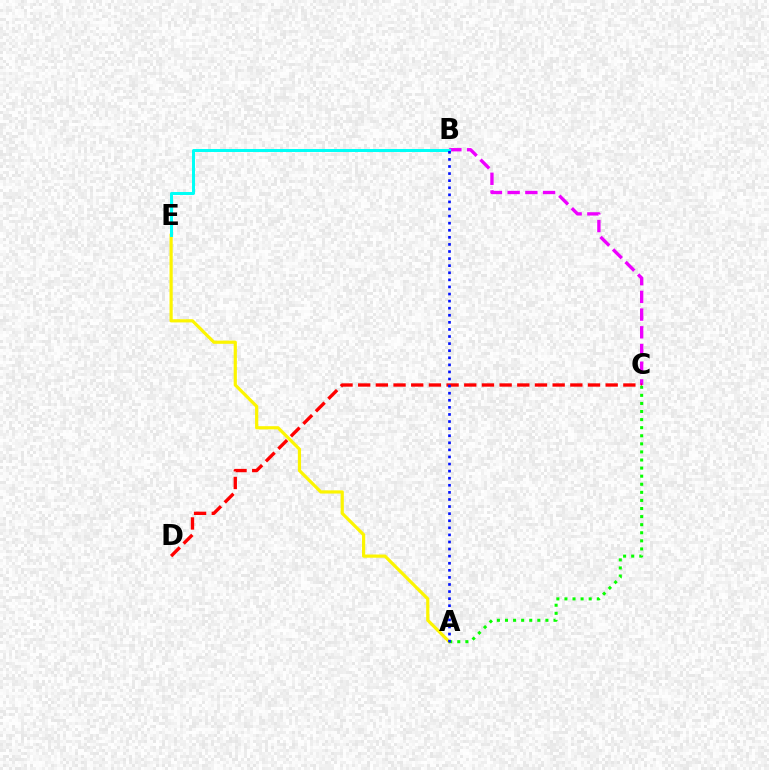{('A', 'E'): [{'color': '#fcf500', 'line_style': 'solid', 'thickness': 2.3}], ('B', 'C'): [{'color': '#ee00ff', 'line_style': 'dashed', 'thickness': 2.41}], ('B', 'E'): [{'color': '#00fff6', 'line_style': 'solid', 'thickness': 2.17}], ('C', 'D'): [{'color': '#ff0000', 'line_style': 'dashed', 'thickness': 2.4}], ('A', 'C'): [{'color': '#08ff00', 'line_style': 'dotted', 'thickness': 2.2}], ('A', 'B'): [{'color': '#0010ff', 'line_style': 'dotted', 'thickness': 1.92}]}